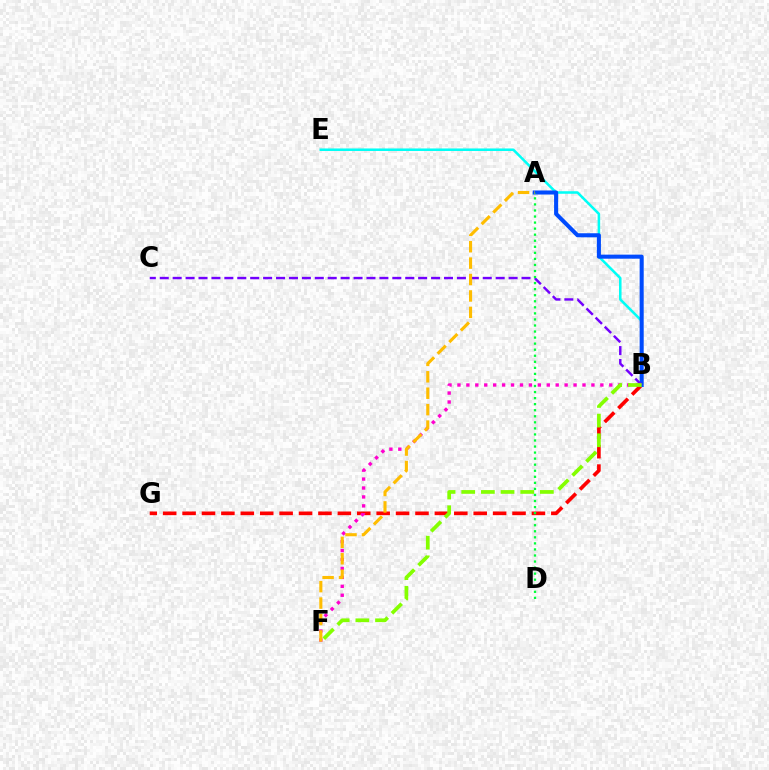{('B', 'E'): [{'color': '#00fff6', 'line_style': 'solid', 'thickness': 1.82}], ('B', 'G'): [{'color': '#ff0000', 'line_style': 'dashed', 'thickness': 2.64}], ('A', 'B'): [{'color': '#004bff', 'line_style': 'solid', 'thickness': 2.92}], ('B', 'F'): [{'color': '#ff00cf', 'line_style': 'dotted', 'thickness': 2.43}, {'color': '#84ff00', 'line_style': 'dashed', 'thickness': 2.67}], ('B', 'C'): [{'color': '#7200ff', 'line_style': 'dashed', 'thickness': 1.76}], ('A', 'D'): [{'color': '#00ff39', 'line_style': 'dotted', 'thickness': 1.64}], ('A', 'F'): [{'color': '#ffbd00', 'line_style': 'dashed', 'thickness': 2.23}]}